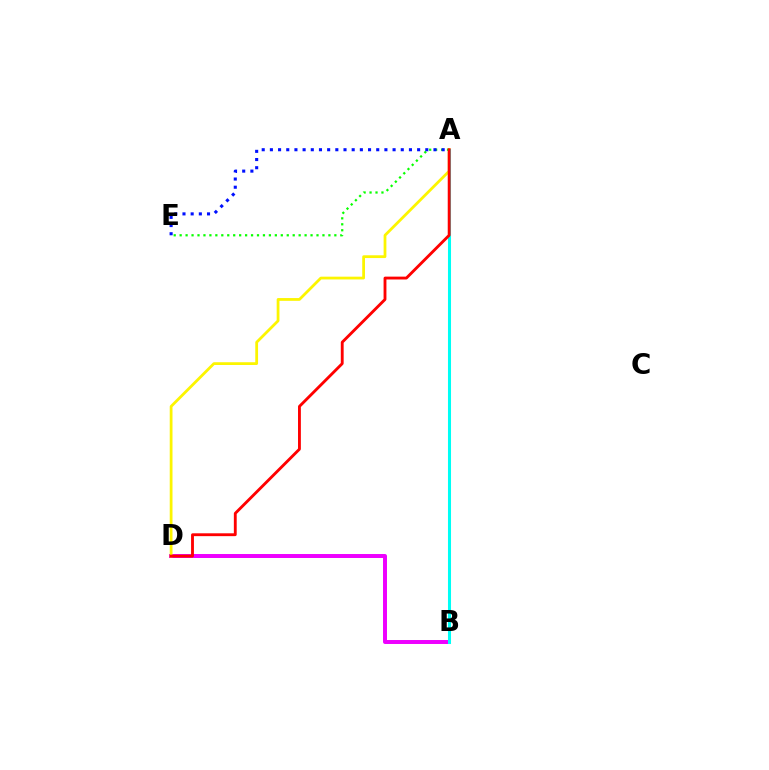{('B', 'D'): [{'color': '#ee00ff', 'line_style': 'solid', 'thickness': 2.86}], ('A', 'D'): [{'color': '#fcf500', 'line_style': 'solid', 'thickness': 1.99}, {'color': '#ff0000', 'line_style': 'solid', 'thickness': 2.05}], ('A', 'E'): [{'color': '#08ff00', 'line_style': 'dotted', 'thickness': 1.62}, {'color': '#0010ff', 'line_style': 'dotted', 'thickness': 2.22}], ('A', 'B'): [{'color': '#00fff6', 'line_style': 'solid', 'thickness': 2.19}]}